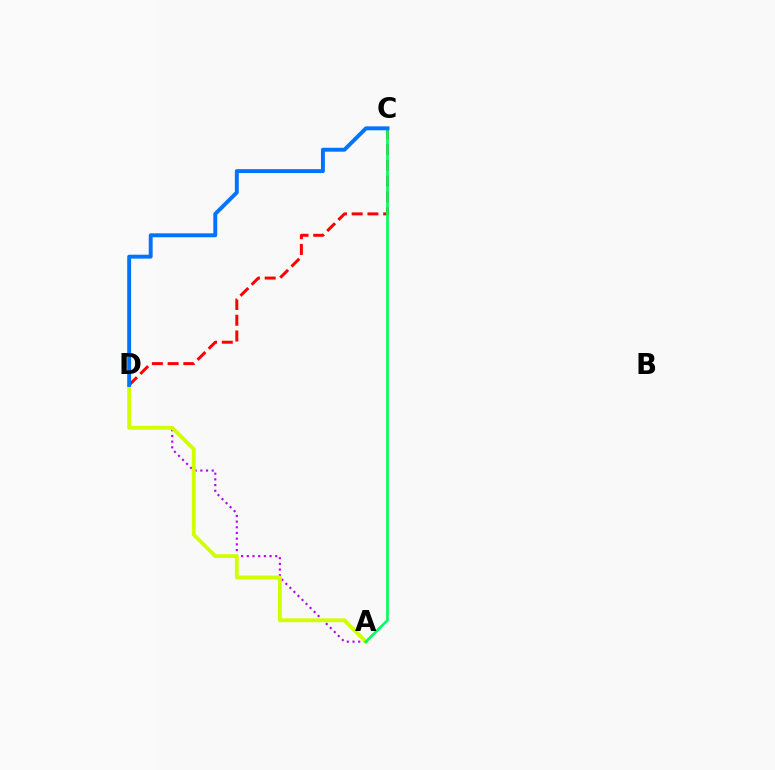{('A', 'D'): [{'color': '#b900ff', 'line_style': 'dotted', 'thickness': 1.55}, {'color': '#d1ff00', 'line_style': 'solid', 'thickness': 2.77}], ('C', 'D'): [{'color': '#ff0000', 'line_style': 'dashed', 'thickness': 2.14}, {'color': '#0074ff', 'line_style': 'solid', 'thickness': 2.82}], ('A', 'C'): [{'color': '#00ff5c', 'line_style': 'solid', 'thickness': 1.93}]}